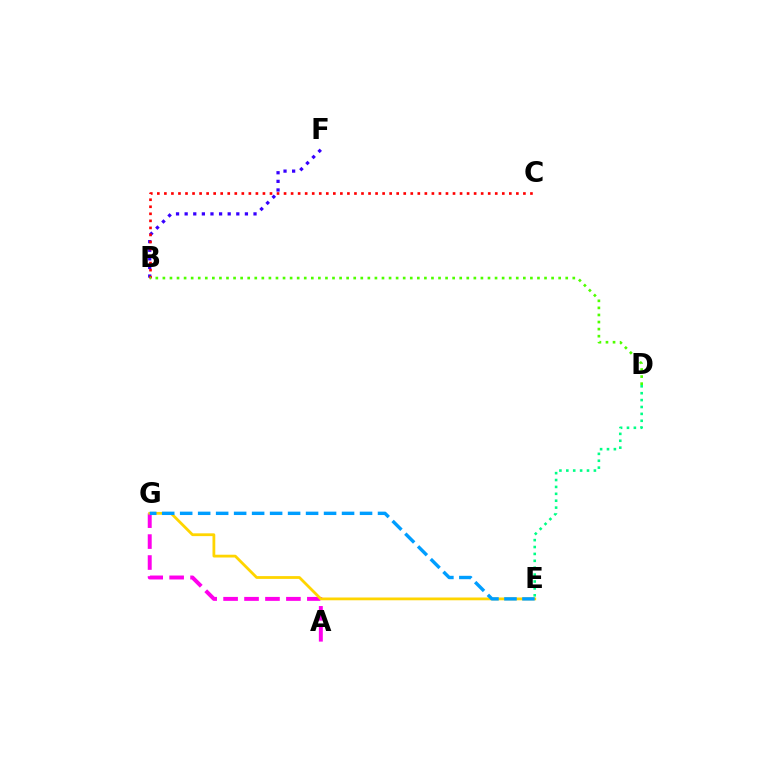{('B', 'F'): [{'color': '#3700ff', 'line_style': 'dotted', 'thickness': 2.34}], ('A', 'G'): [{'color': '#ff00ed', 'line_style': 'dashed', 'thickness': 2.84}], ('B', 'C'): [{'color': '#ff0000', 'line_style': 'dotted', 'thickness': 1.91}], ('E', 'G'): [{'color': '#ffd500', 'line_style': 'solid', 'thickness': 2.01}, {'color': '#009eff', 'line_style': 'dashed', 'thickness': 2.44}], ('D', 'E'): [{'color': '#00ff86', 'line_style': 'dotted', 'thickness': 1.87}], ('B', 'D'): [{'color': '#4fff00', 'line_style': 'dotted', 'thickness': 1.92}]}